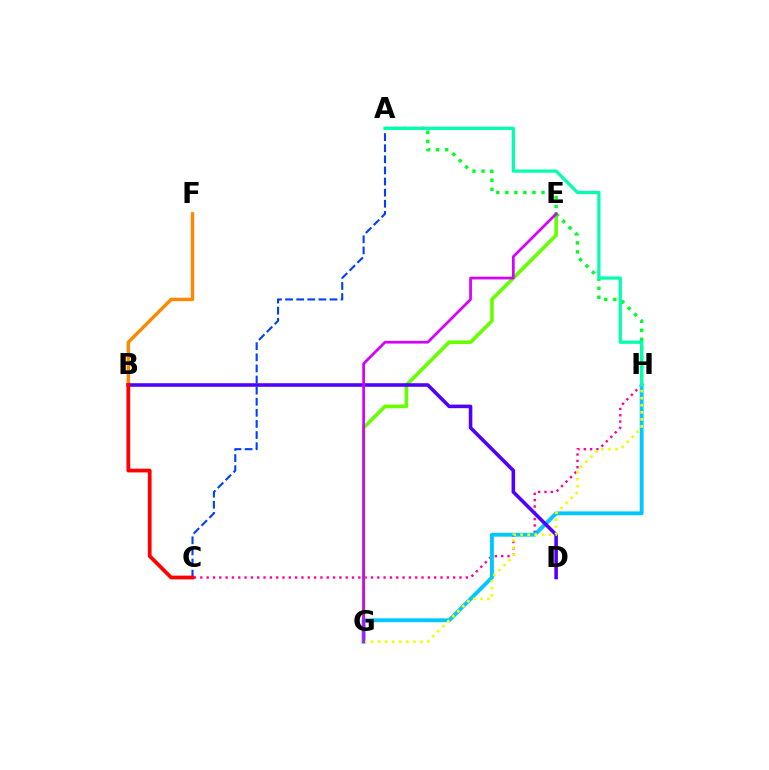{('C', 'H'): [{'color': '#ff00a0', 'line_style': 'dotted', 'thickness': 1.72}], ('E', 'G'): [{'color': '#66ff00', 'line_style': 'solid', 'thickness': 2.6}, {'color': '#d600ff', 'line_style': 'solid', 'thickness': 1.97}], ('A', 'H'): [{'color': '#00ff27', 'line_style': 'dotted', 'thickness': 2.46}, {'color': '#00ffaf', 'line_style': 'solid', 'thickness': 2.32}], ('G', 'H'): [{'color': '#00c7ff', 'line_style': 'solid', 'thickness': 2.79}, {'color': '#eeff00', 'line_style': 'dotted', 'thickness': 1.92}], ('B', 'F'): [{'color': '#ff8800', 'line_style': 'solid', 'thickness': 2.46}], ('A', 'C'): [{'color': '#003fff', 'line_style': 'dashed', 'thickness': 1.51}], ('B', 'D'): [{'color': '#4f00ff', 'line_style': 'solid', 'thickness': 2.57}], ('B', 'C'): [{'color': '#ff0000', 'line_style': 'solid', 'thickness': 2.7}]}